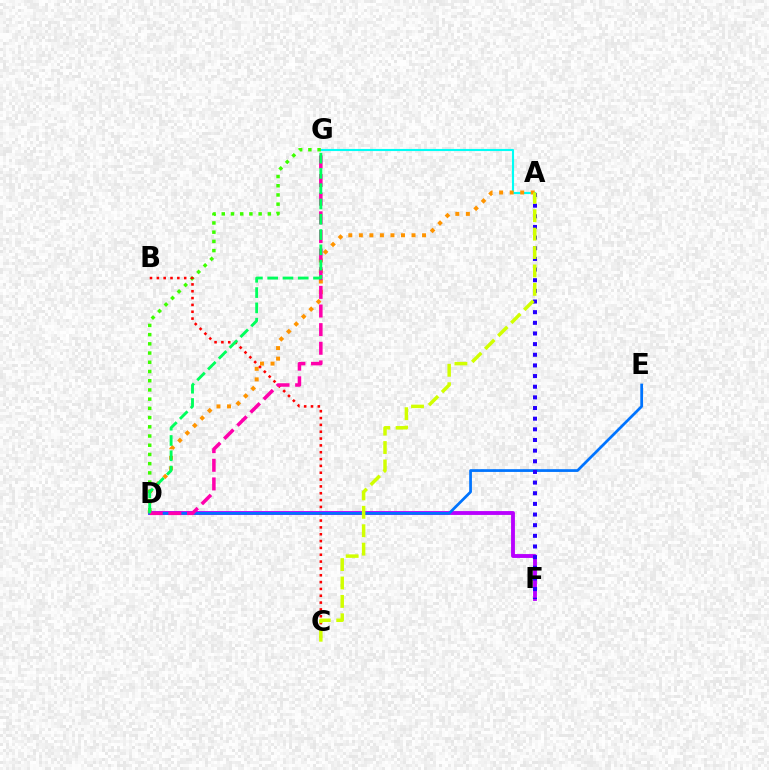{('A', 'G'): [{'color': '#00fff6', 'line_style': 'solid', 'thickness': 1.53}], ('A', 'D'): [{'color': '#ff9400', 'line_style': 'dotted', 'thickness': 2.86}], ('D', 'F'): [{'color': '#b900ff', 'line_style': 'solid', 'thickness': 2.78}], ('D', 'G'): [{'color': '#3dff00', 'line_style': 'dotted', 'thickness': 2.5}, {'color': '#ff00ac', 'line_style': 'dashed', 'thickness': 2.53}, {'color': '#00ff5c', 'line_style': 'dashed', 'thickness': 2.08}], ('B', 'C'): [{'color': '#ff0000', 'line_style': 'dotted', 'thickness': 1.86}], ('D', 'E'): [{'color': '#0074ff', 'line_style': 'solid', 'thickness': 1.98}], ('A', 'F'): [{'color': '#2500ff', 'line_style': 'dotted', 'thickness': 2.89}], ('A', 'C'): [{'color': '#d1ff00', 'line_style': 'dashed', 'thickness': 2.5}]}